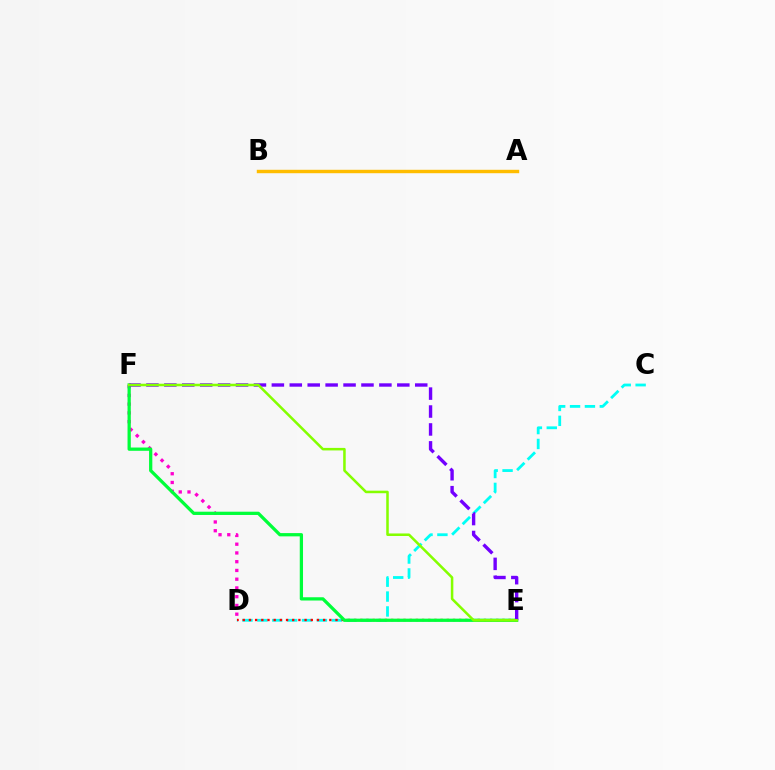{('C', 'D'): [{'color': '#00fff6', 'line_style': 'dashed', 'thickness': 2.02}], ('A', 'B'): [{'color': '#004bff', 'line_style': 'solid', 'thickness': 1.94}, {'color': '#ffbd00', 'line_style': 'solid', 'thickness': 2.46}], ('D', 'E'): [{'color': '#ff0000', 'line_style': 'dotted', 'thickness': 1.68}], ('D', 'F'): [{'color': '#ff00cf', 'line_style': 'dotted', 'thickness': 2.38}], ('E', 'F'): [{'color': '#00ff39', 'line_style': 'solid', 'thickness': 2.35}, {'color': '#7200ff', 'line_style': 'dashed', 'thickness': 2.43}, {'color': '#84ff00', 'line_style': 'solid', 'thickness': 1.82}]}